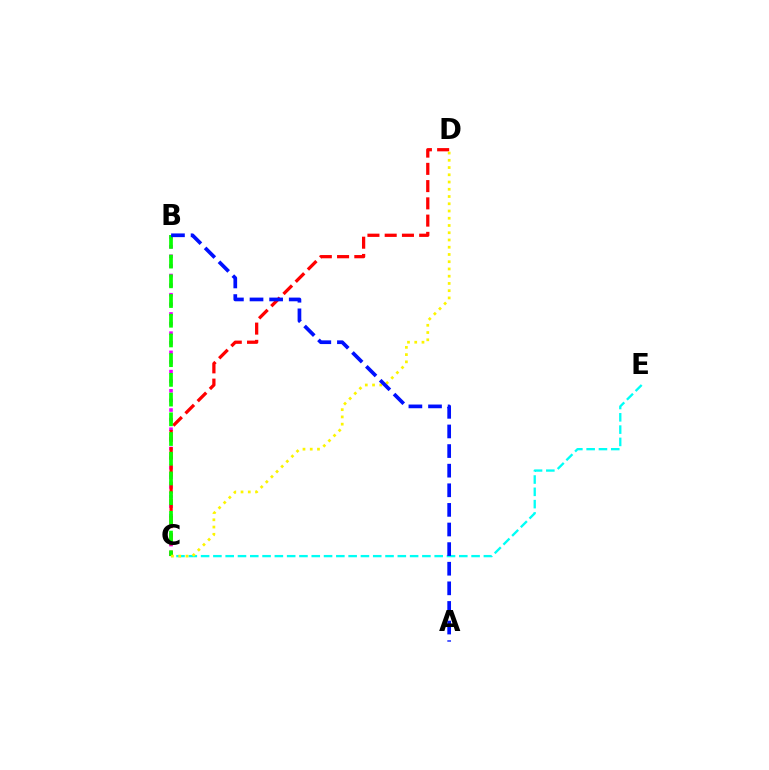{('B', 'C'): [{'color': '#ee00ff', 'line_style': 'dotted', 'thickness': 2.61}, {'color': '#08ff00', 'line_style': 'dashed', 'thickness': 2.68}], ('C', 'D'): [{'color': '#ff0000', 'line_style': 'dashed', 'thickness': 2.34}, {'color': '#fcf500', 'line_style': 'dotted', 'thickness': 1.97}], ('C', 'E'): [{'color': '#00fff6', 'line_style': 'dashed', 'thickness': 1.67}], ('A', 'B'): [{'color': '#0010ff', 'line_style': 'dashed', 'thickness': 2.66}]}